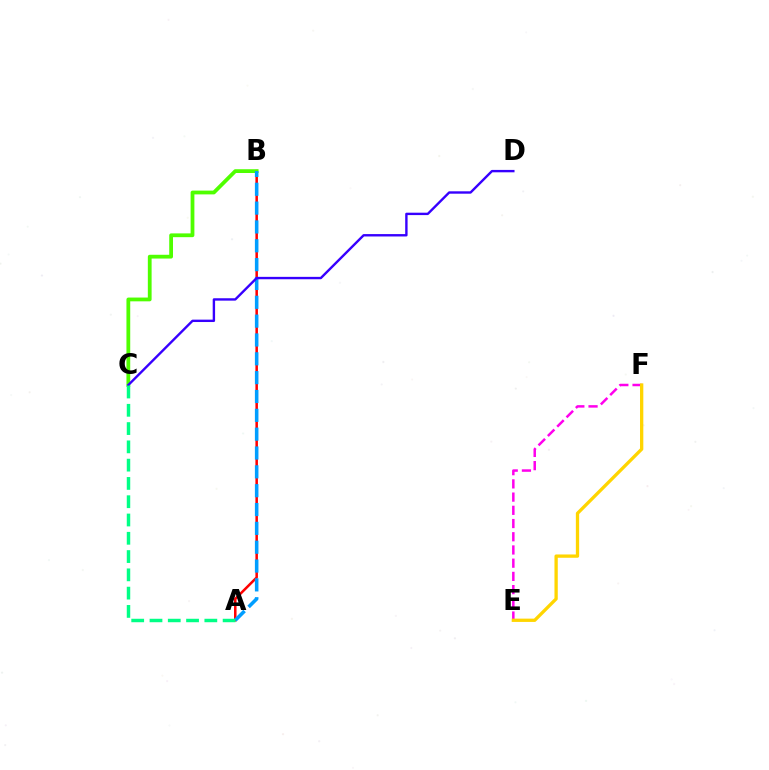{('A', 'B'): [{'color': '#ff0000', 'line_style': 'solid', 'thickness': 1.82}, {'color': '#009eff', 'line_style': 'dashed', 'thickness': 2.56}], ('B', 'C'): [{'color': '#4fff00', 'line_style': 'solid', 'thickness': 2.72}], ('C', 'D'): [{'color': '#3700ff', 'line_style': 'solid', 'thickness': 1.72}], ('E', 'F'): [{'color': '#ff00ed', 'line_style': 'dashed', 'thickness': 1.8}, {'color': '#ffd500', 'line_style': 'solid', 'thickness': 2.38}], ('A', 'C'): [{'color': '#00ff86', 'line_style': 'dashed', 'thickness': 2.48}]}